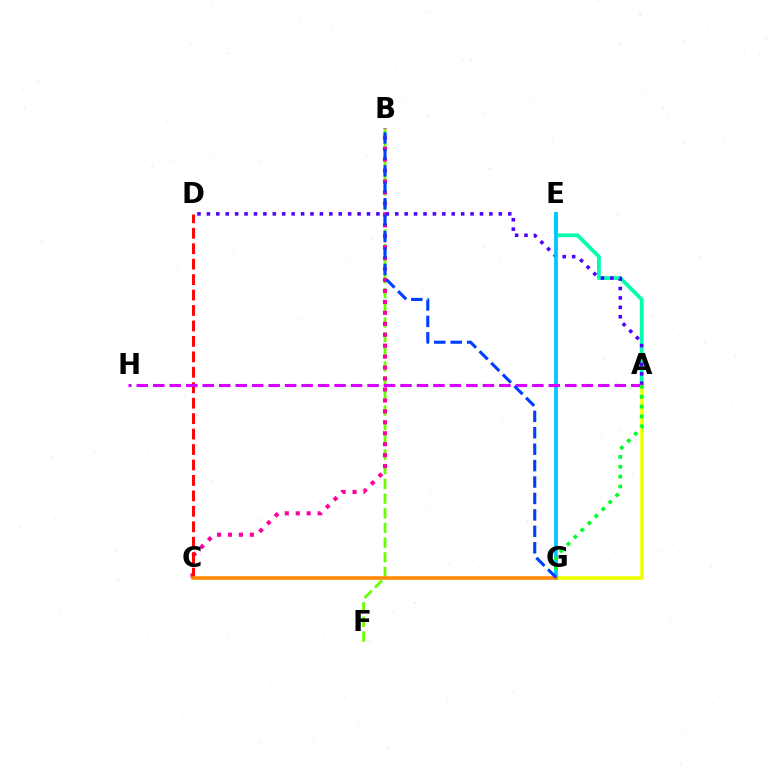{('B', 'F'): [{'color': '#66ff00', 'line_style': 'dashed', 'thickness': 1.99}], ('A', 'G'): [{'color': '#eeff00', 'line_style': 'solid', 'thickness': 2.58}, {'color': '#00ff27', 'line_style': 'dotted', 'thickness': 2.68}], ('A', 'E'): [{'color': '#00ffaf', 'line_style': 'solid', 'thickness': 2.72}], ('B', 'C'): [{'color': '#ff00a0', 'line_style': 'dotted', 'thickness': 2.97}], ('A', 'D'): [{'color': '#4f00ff', 'line_style': 'dotted', 'thickness': 2.56}], ('C', 'D'): [{'color': '#ff0000', 'line_style': 'dashed', 'thickness': 2.1}], ('E', 'G'): [{'color': '#00c7ff', 'line_style': 'solid', 'thickness': 2.71}], ('A', 'H'): [{'color': '#d600ff', 'line_style': 'dashed', 'thickness': 2.24}], ('C', 'G'): [{'color': '#ff8800', 'line_style': 'solid', 'thickness': 2.55}], ('B', 'G'): [{'color': '#003fff', 'line_style': 'dashed', 'thickness': 2.23}]}